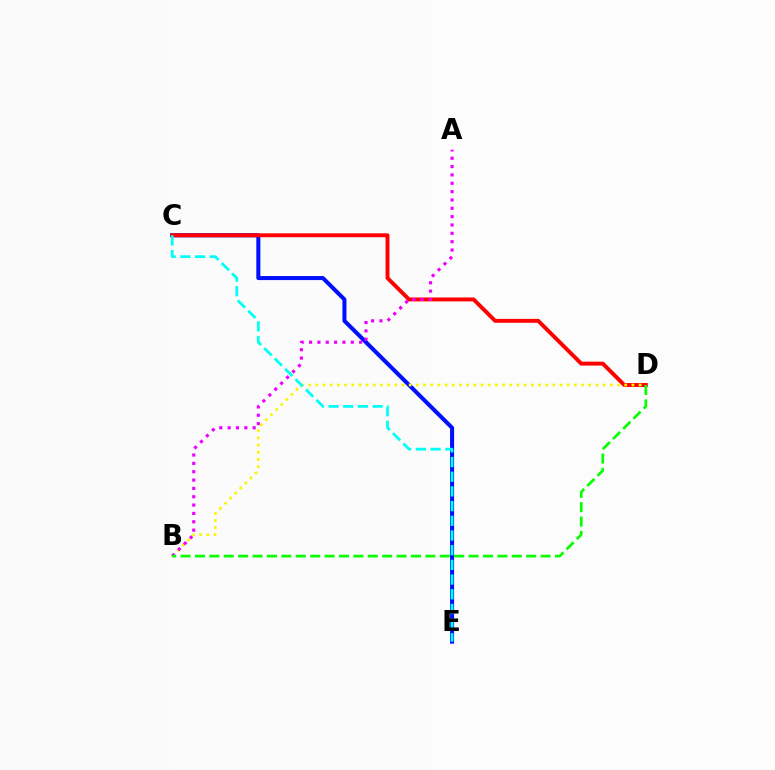{('C', 'E'): [{'color': '#0010ff', 'line_style': 'solid', 'thickness': 2.91}, {'color': '#00fff6', 'line_style': 'dashed', 'thickness': 2.0}], ('C', 'D'): [{'color': '#ff0000', 'line_style': 'solid', 'thickness': 2.82}], ('B', 'D'): [{'color': '#fcf500', 'line_style': 'dotted', 'thickness': 1.95}, {'color': '#08ff00', 'line_style': 'dashed', 'thickness': 1.96}], ('A', 'B'): [{'color': '#ee00ff', 'line_style': 'dotted', 'thickness': 2.27}]}